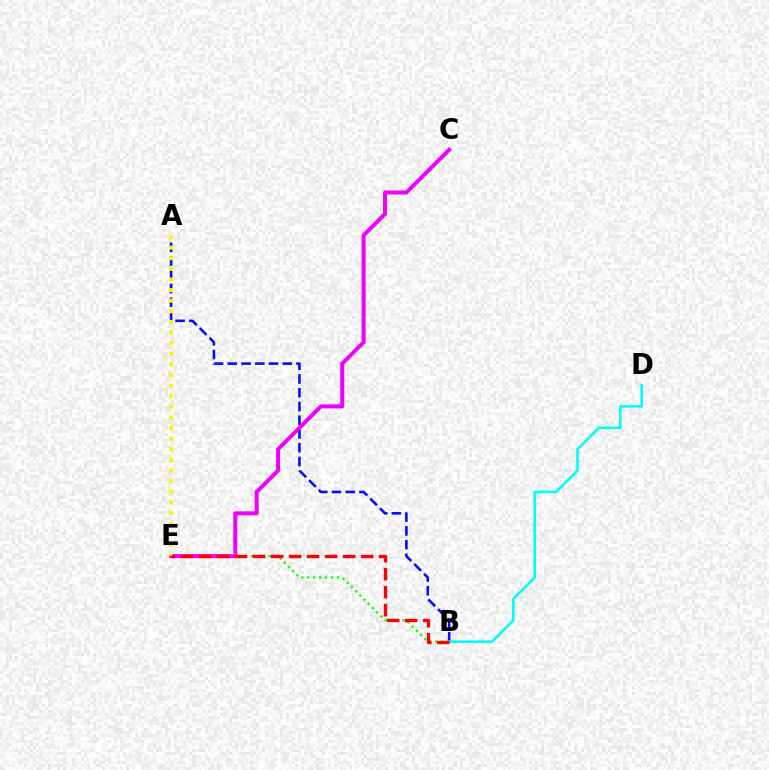{('A', 'B'): [{'color': '#0010ff', 'line_style': 'dashed', 'thickness': 1.87}], ('B', 'E'): [{'color': '#08ff00', 'line_style': 'dotted', 'thickness': 1.61}, {'color': '#ff0000', 'line_style': 'dashed', 'thickness': 2.45}], ('B', 'D'): [{'color': '#00fff6', 'line_style': 'solid', 'thickness': 1.86}], ('C', 'E'): [{'color': '#ee00ff', 'line_style': 'solid', 'thickness': 2.88}], ('A', 'E'): [{'color': '#fcf500', 'line_style': 'dotted', 'thickness': 2.88}]}